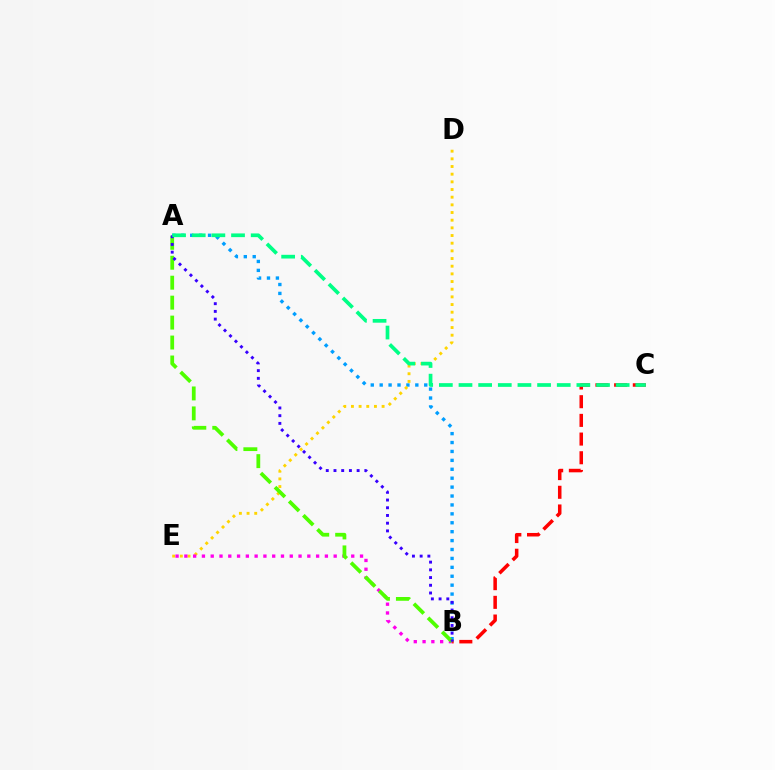{('B', 'C'): [{'color': '#ff0000', 'line_style': 'dashed', 'thickness': 2.54}], ('A', 'B'): [{'color': '#009eff', 'line_style': 'dotted', 'thickness': 2.42}, {'color': '#4fff00', 'line_style': 'dashed', 'thickness': 2.71}, {'color': '#3700ff', 'line_style': 'dotted', 'thickness': 2.1}], ('D', 'E'): [{'color': '#ffd500', 'line_style': 'dotted', 'thickness': 2.08}], ('B', 'E'): [{'color': '#ff00ed', 'line_style': 'dotted', 'thickness': 2.39}], ('A', 'C'): [{'color': '#00ff86', 'line_style': 'dashed', 'thickness': 2.67}]}